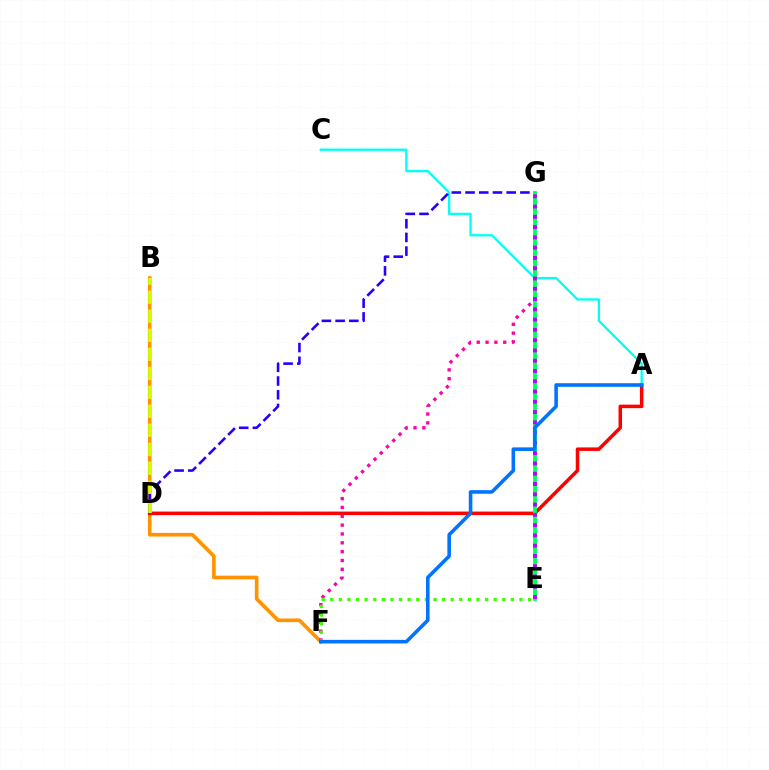{('B', 'F'): [{'color': '#ff9400', 'line_style': 'solid', 'thickness': 2.64}], ('A', 'D'): [{'color': '#ff0000', 'line_style': 'solid', 'thickness': 2.53}], ('A', 'C'): [{'color': '#00fff6', 'line_style': 'solid', 'thickness': 1.66}], ('D', 'G'): [{'color': '#2500ff', 'line_style': 'dashed', 'thickness': 1.86}], ('F', 'G'): [{'color': '#ff00ac', 'line_style': 'dotted', 'thickness': 2.4}], ('E', 'G'): [{'color': '#00ff5c', 'line_style': 'solid', 'thickness': 2.76}, {'color': '#b900ff', 'line_style': 'dotted', 'thickness': 2.79}], ('E', 'F'): [{'color': '#3dff00', 'line_style': 'dotted', 'thickness': 2.34}], ('B', 'D'): [{'color': '#d1ff00', 'line_style': 'dashed', 'thickness': 2.58}], ('A', 'F'): [{'color': '#0074ff', 'line_style': 'solid', 'thickness': 2.59}]}